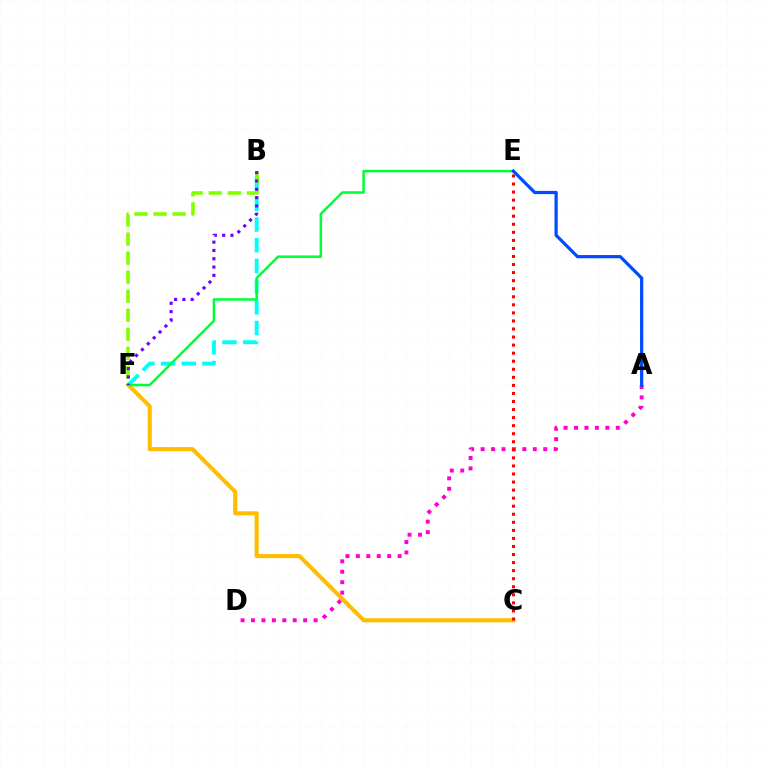{('C', 'F'): [{'color': '#ffbd00', 'line_style': 'solid', 'thickness': 2.96}], ('B', 'F'): [{'color': '#00fff6', 'line_style': 'dashed', 'thickness': 2.81}, {'color': '#84ff00', 'line_style': 'dashed', 'thickness': 2.59}, {'color': '#7200ff', 'line_style': 'dotted', 'thickness': 2.26}], ('A', 'D'): [{'color': '#ff00cf', 'line_style': 'dotted', 'thickness': 2.84}], ('E', 'F'): [{'color': '#00ff39', 'line_style': 'solid', 'thickness': 1.81}], ('C', 'E'): [{'color': '#ff0000', 'line_style': 'dotted', 'thickness': 2.19}], ('A', 'E'): [{'color': '#004bff', 'line_style': 'solid', 'thickness': 2.32}]}